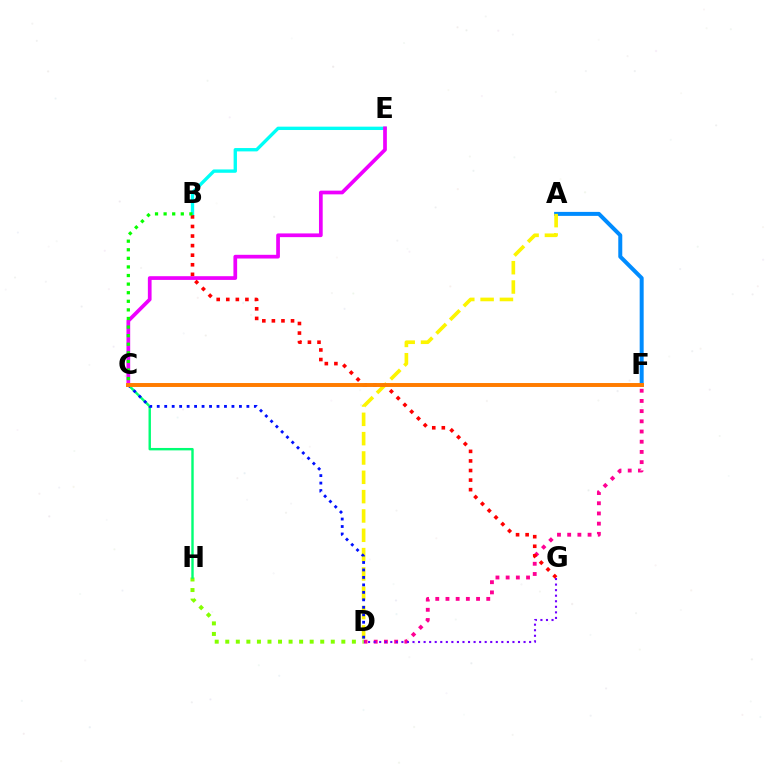{('D', 'F'): [{'color': '#ff0094', 'line_style': 'dotted', 'thickness': 2.77}], ('A', 'F'): [{'color': '#008cff', 'line_style': 'solid', 'thickness': 2.87}], ('B', 'E'): [{'color': '#00fff6', 'line_style': 'solid', 'thickness': 2.41}], ('C', 'E'): [{'color': '#ee00ff', 'line_style': 'solid', 'thickness': 2.67}], ('D', 'H'): [{'color': '#84ff00', 'line_style': 'dotted', 'thickness': 2.87}], ('C', 'H'): [{'color': '#00ff74', 'line_style': 'solid', 'thickness': 1.74}], ('B', 'G'): [{'color': '#ff0000', 'line_style': 'dotted', 'thickness': 2.6}], ('A', 'D'): [{'color': '#fcf500', 'line_style': 'dashed', 'thickness': 2.63}], ('C', 'D'): [{'color': '#0010ff', 'line_style': 'dotted', 'thickness': 2.03}], ('D', 'G'): [{'color': '#7200ff', 'line_style': 'dotted', 'thickness': 1.51}], ('C', 'F'): [{'color': '#ff7c00', 'line_style': 'solid', 'thickness': 2.83}], ('B', 'C'): [{'color': '#08ff00', 'line_style': 'dotted', 'thickness': 2.33}]}